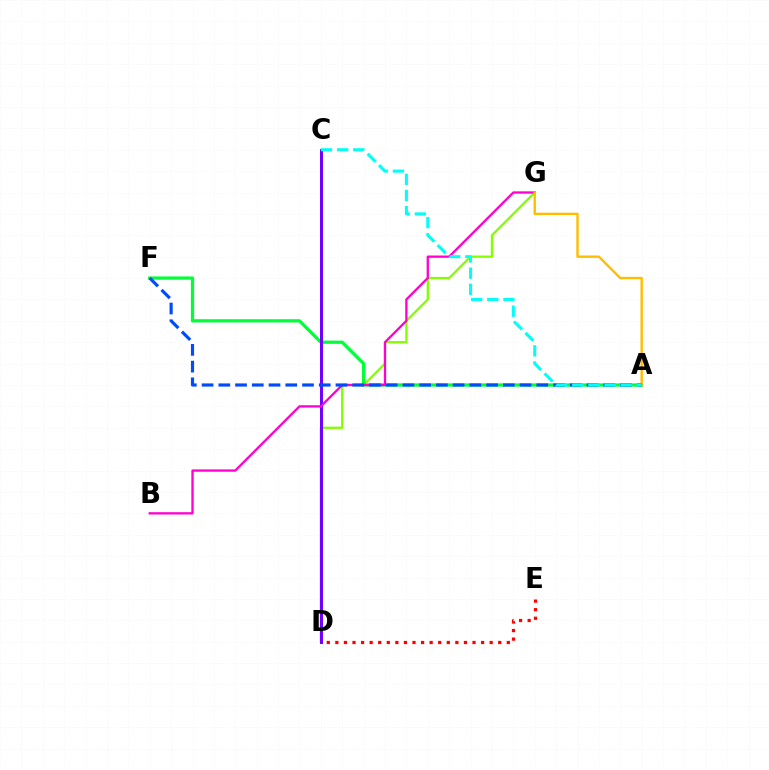{('D', 'G'): [{'color': '#84ff00', 'line_style': 'solid', 'thickness': 1.66}], ('A', 'F'): [{'color': '#00ff39', 'line_style': 'solid', 'thickness': 2.34}, {'color': '#004bff', 'line_style': 'dashed', 'thickness': 2.27}], ('C', 'D'): [{'color': '#7200ff', 'line_style': 'solid', 'thickness': 2.16}], ('B', 'G'): [{'color': '#ff00cf', 'line_style': 'solid', 'thickness': 1.66}], ('D', 'E'): [{'color': '#ff0000', 'line_style': 'dotted', 'thickness': 2.33}], ('A', 'G'): [{'color': '#ffbd00', 'line_style': 'solid', 'thickness': 1.72}], ('A', 'C'): [{'color': '#00fff6', 'line_style': 'dashed', 'thickness': 2.2}]}